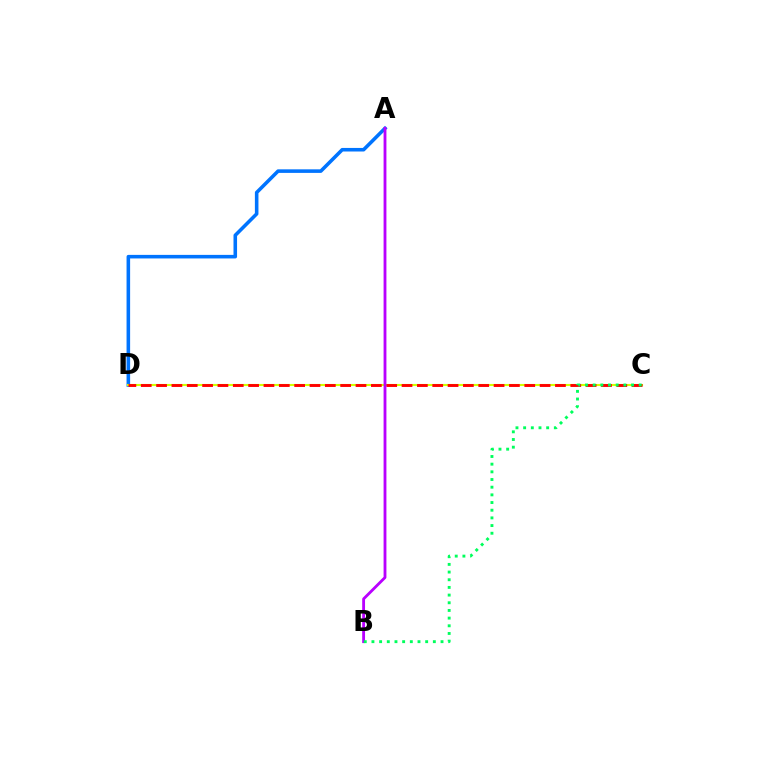{('A', 'D'): [{'color': '#0074ff', 'line_style': 'solid', 'thickness': 2.57}], ('C', 'D'): [{'color': '#d1ff00', 'line_style': 'solid', 'thickness': 1.52}, {'color': '#ff0000', 'line_style': 'dashed', 'thickness': 2.08}], ('A', 'B'): [{'color': '#b900ff', 'line_style': 'solid', 'thickness': 2.04}], ('B', 'C'): [{'color': '#00ff5c', 'line_style': 'dotted', 'thickness': 2.09}]}